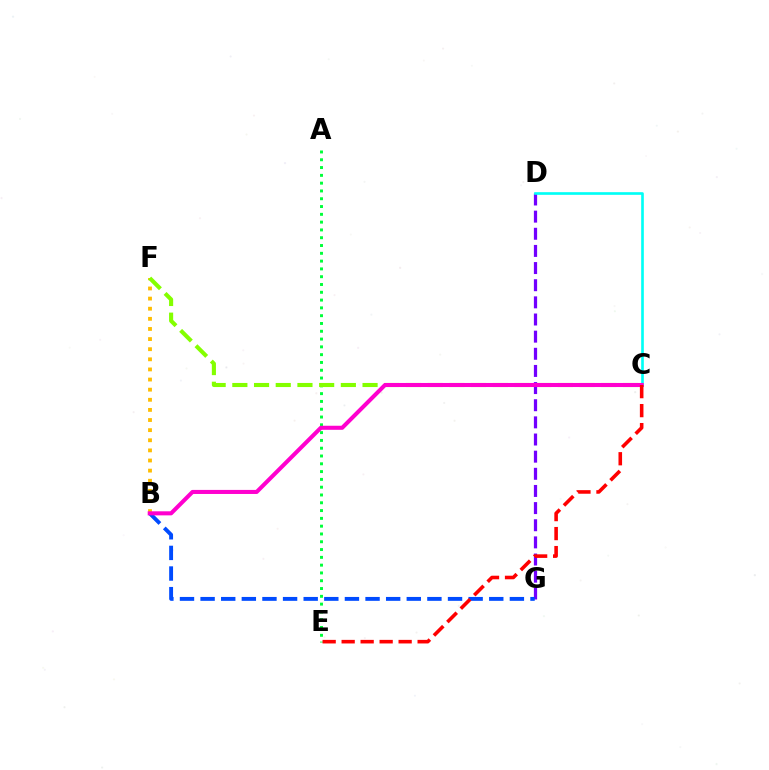{('B', 'F'): [{'color': '#ffbd00', 'line_style': 'dotted', 'thickness': 2.75}], ('D', 'G'): [{'color': '#7200ff', 'line_style': 'dashed', 'thickness': 2.33}], ('B', 'G'): [{'color': '#004bff', 'line_style': 'dashed', 'thickness': 2.8}], ('C', 'D'): [{'color': '#00fff6', 'line_style': 'solid', 'thickness': 1.91}], ('A', 'E'): [{'color': '#00ff39', 'line_style': 'dotted', 'thickness': 2.12}], ('C', 'F'): [{'color': '#84ff00', 'line_style': 'dashed', 'thickness': 2.95}], ('B', 'C'): [{'color': '#ff00cf', 'line_style': 'solid', 'thickness': 2.92}], ('C', 'E'): [{'color': '#ff0000', 'line_style': 'dashed', 'thickness': 2.58}]}